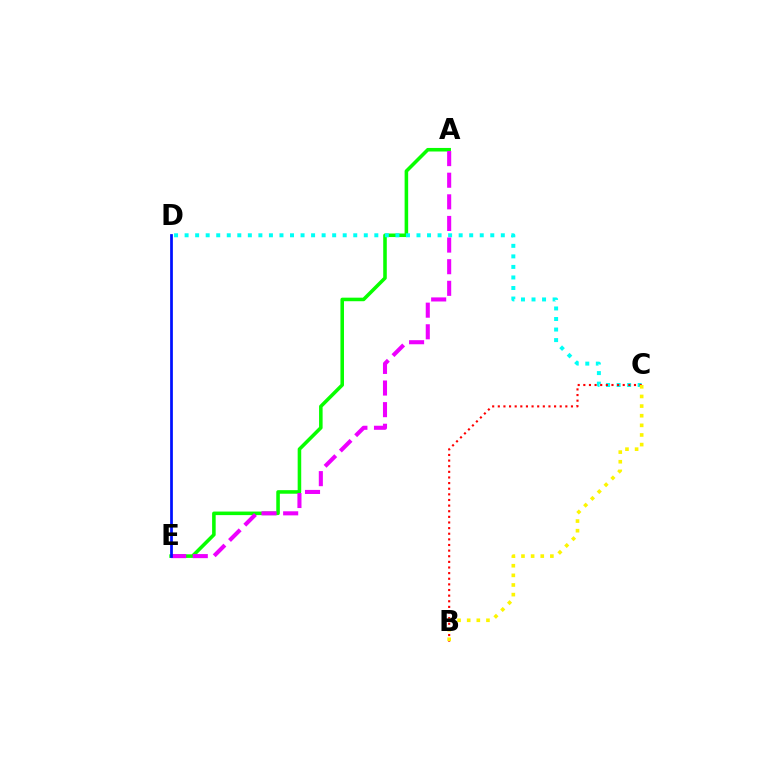{('A', 'E'): [{'color': '#08ff00', 'line_style': 'solid', 'thickness': 2.56}, {'color': '#ee00ff', 'line_style': 'dashed', 'thickness': 2.94}], ('C', 'D'): [{'color': '#00fff6', 'line_style': 'dotted', 'thickness': 2.86}], ('B', 'C'): [{'color': '#ff0000', 'line_style': 'dotted', 'thickness': 1.53}, {'color': '#fcf500', 'line_style': 'dotted', 'thickness': 2.62}], ('D', 'E'): [{'color': '#0010ff', 'line_style': 'solid', 'thickness': 1.97}]}